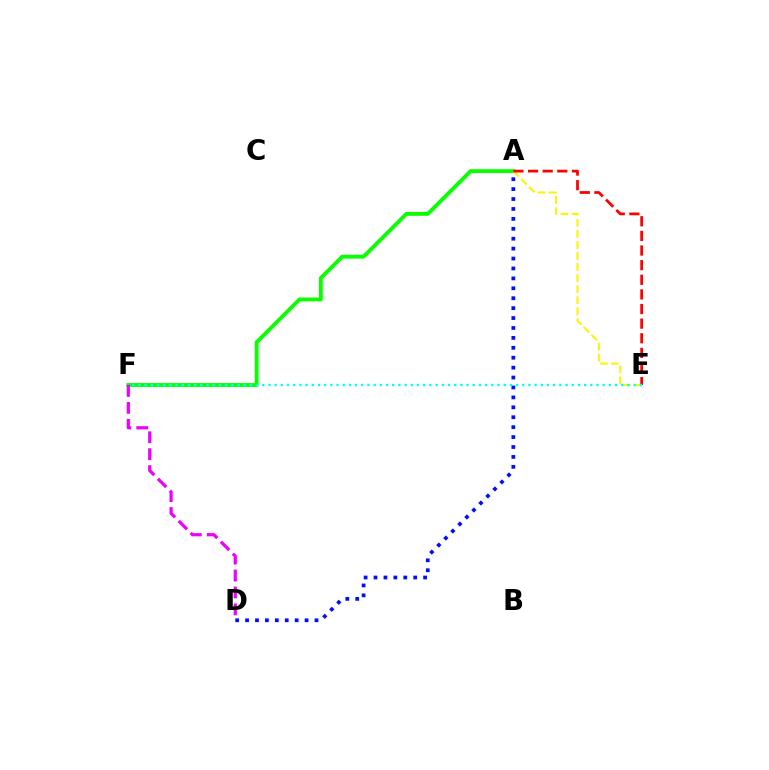{('A', 'F'): [{'color': '#08ff00', 'line_style': 'solid', 'thickness': 2.77}], ('A', 'E'): [{'color': '#fcf500', 'line_style': 'dashed', 'thickness': 1.5}, {'color': '#ff0000', 'line_style': 'dashed', 'thickness': 1.99}], ('A', 'D'): [{'color': '#0010ff', 'line_style': 'dotted', 'thickness': 2.69}], ('E', 'F'): [{'color': '#00fff6', 'line_style': 'dotted', 'thickness': 1.68}], ('D', 'F'): [{'color': '#ee00ff', 'line_style': 'dashed', 'thickness': 2.3}]}